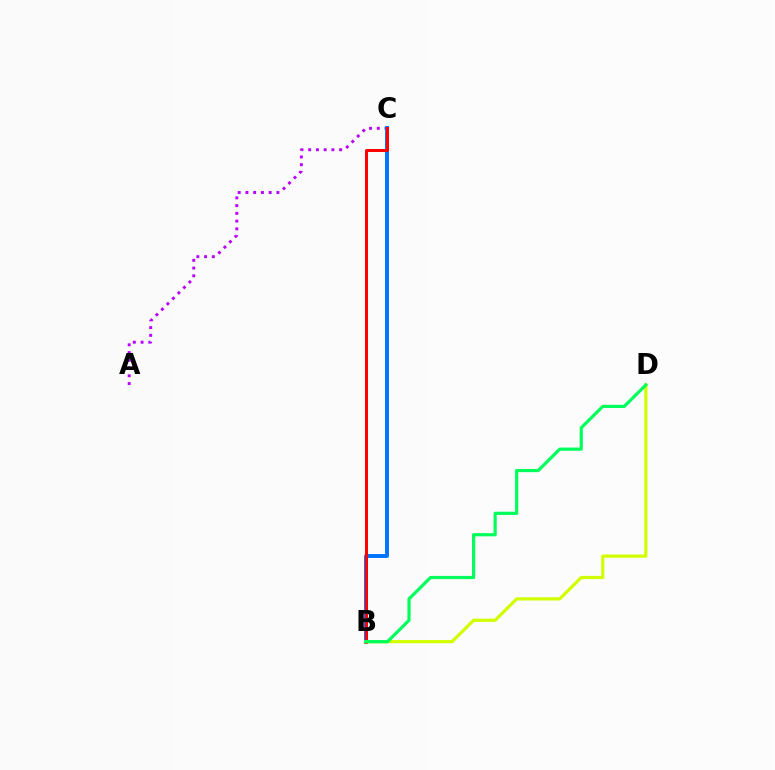{('A', 'C'): [{'color': '#b900ff', 'line_style': 'dotted', 'thickness': 2.1}], ('B', 'C'): [{'color': '#0074ff', 'line_style': 'solid', 'thickness': 2.82}, {'color': '#ff0000', 'line_style': 'solid', 'thickness': 2.13}], ('B', 'D'): [{'color': '#d1ff00', 'line_style': 'solid', 'thickness': 2.32}, {'color': '#00ff5c', 'line_style': 'solid', 'thickness': 2.29}]}